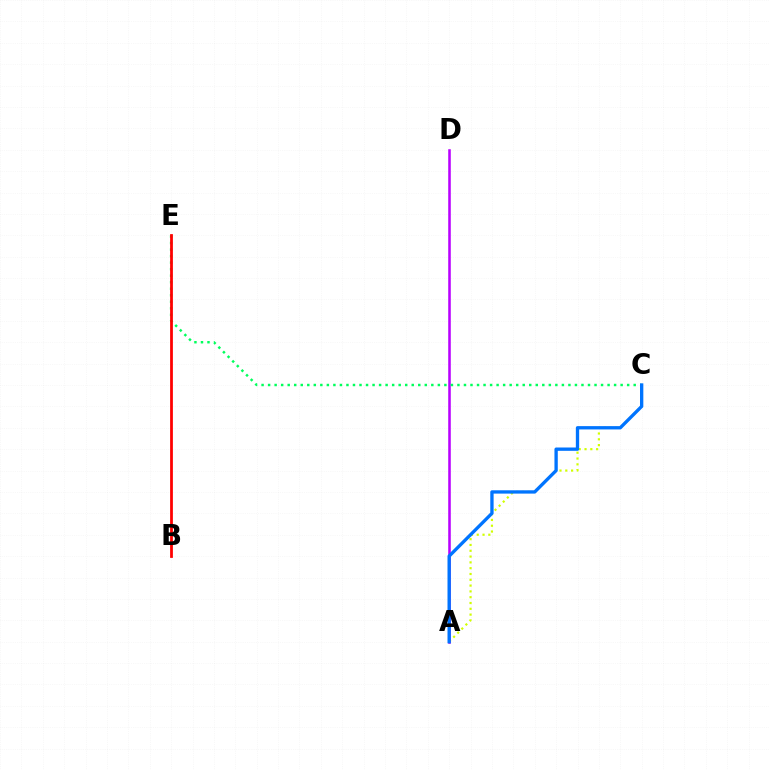{('A', 'C'): [{'color': '#d1ff00', 'line_style': 'dotted', 'thickness': 1.58}, {'color': '#0074ff', 'line_style': 'solid', 'thickness': 2.39}], ('A', 'D'): [{'color': '#b900ff', 'line_style': 'solid', 'thickness': 1.84}], ('C', 'E'): [{'color': '#00ff5c', 'line_style': 'dotted', 'thickness': 1.77}], ('B', 'E'): [{'color': '#ff0000', 'line_style': 'solid', 'thickness': 2.0}]}